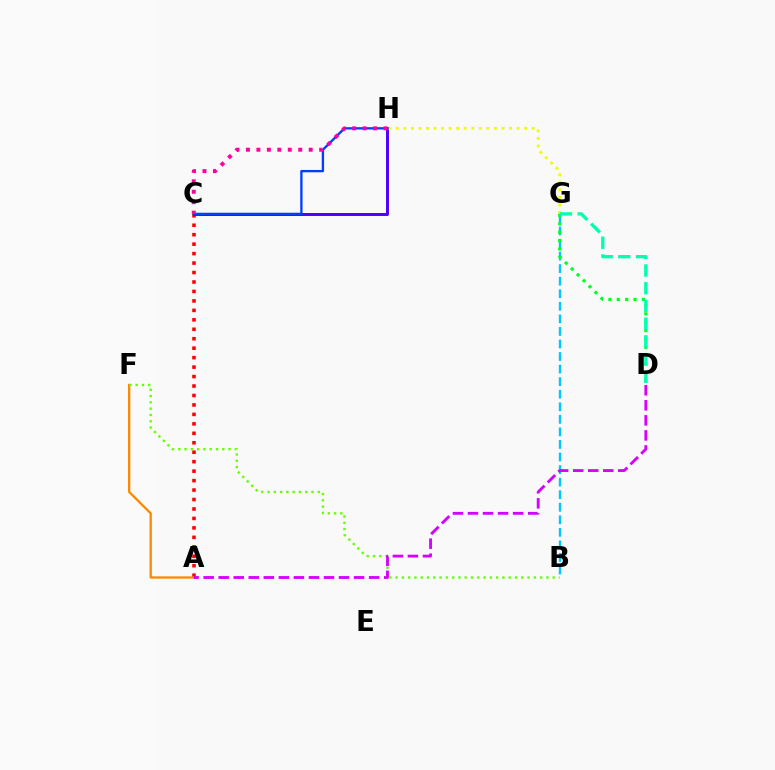{('A', 'C'): [{'color': '#ff0000', 'line_style': 'dotted', 'thickness': 2.57}], ('B', 'G'): [{'color': '#00c7ff', 'line_style': 'dashed', 'thickness': 1.71}], ('C', 'H'): [{'color': '#4f00ff', 'line_style': 'solid', 'thickness': 2.14}, {'color': '#003fff', 'line_style': 'solid', 'thickness': 1.68}, {'color': '#ff00a0', 'line_style': 'dotted', 'thickness': 2.84}], ('A', 'F'): [{'color': '#ff8800', 'line_style': 'solid', 'thickness': 1.66}], ('G', 'H'): [{'color': '#eeff00', 'line_style': 'dotted', 'thickness': 2.05}], ('B', 'F'): [{'color': '#66ff00', 'line_style': 'dotted', 'thickness': 1.71}], ('D', 'G'): [{'color': '#00ff27', 'line_style': 'dotted', 'thickness': 2.28}, {'color': '#00ffaf', 'line_style': 'dashed', 'thickness': 2.41}], ('A', 'D'): [{'color': '#d600ff', 'line_style': 'dashed', 'thickness': 2.04}]}